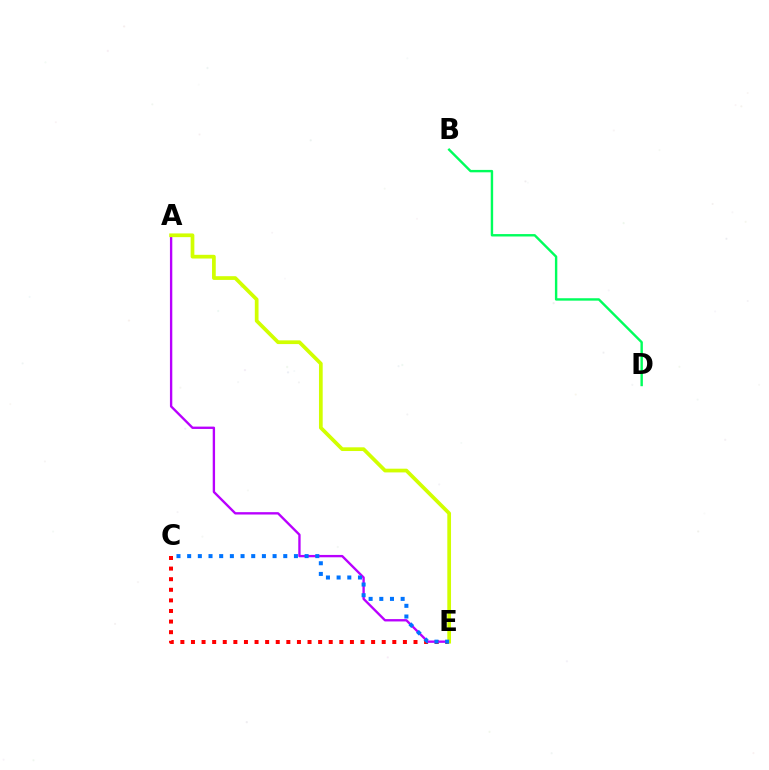{('C', 'E'): [{'color': '#ff0000', 'line_style': 'dotted', 'thickness': 2.88}, {'color': '#0074ff', 'line_style': 'dotted', 'thickness': 2.9}], ('A', 'E'): [{'color': '#b900ff', 'line_style': 'solid', 'thickness': 1.69}, {'color': '#d1ff00', 'line_style': 'solid', 'thickness': 2.68}], ('B', 'D'): [{'color': '#00ff5c', 'line_style': 'solid', 'thickness': 1.73}]}